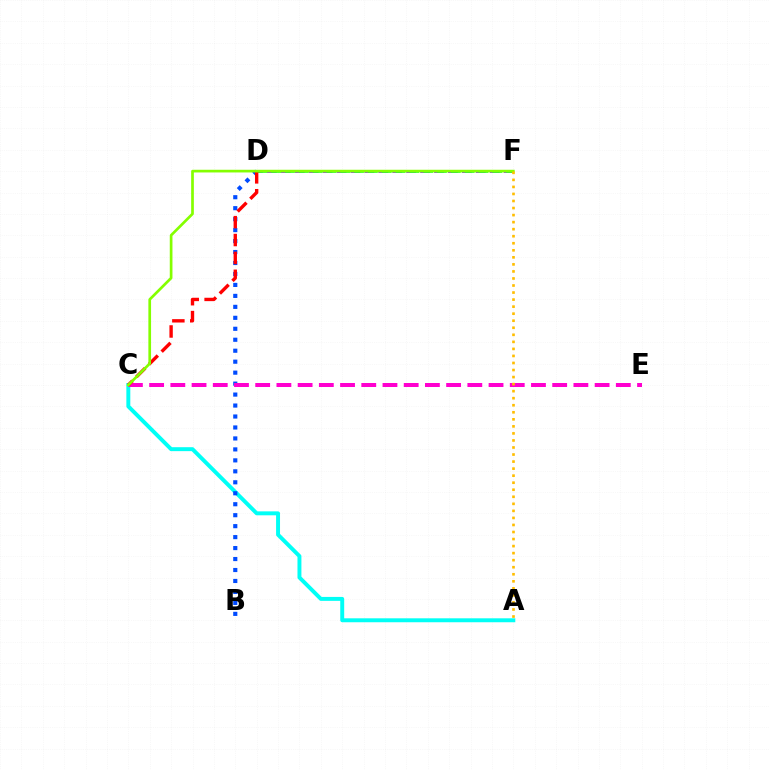{('D', 'F'): [{'color': '#7200ff', 'line_style': 'dashed', 'thickness': 1.89}, {'color': '#00ff39', 'line_style': 'dashed', 'thickness': 1.88}], ('A', 'C'): [{'color': '#00fff6', 'line_style': 'solid', 'thickness': 2.84}], ('B', 'D'): [{'color': '#004bff', 'line_style': 'dotted', 'thickness': 2.98}], ('C', 'E'): [{'color': '#ff00cf', 'line_style': 'dashed', 'thickness': 2.88}], ('C', 'D'): [{'color': '#ff0000', 'line_style': 'dashed', 'thickness': 2.43}], ('C', 'F'): [{'color': '#84ff00', 'line_style': 'solid', 'thickness': 1.94}], ('A', 'F'): [{'color': '#ffbd00', 'line_style': 'dotted', 'thickness': 1.91}]}